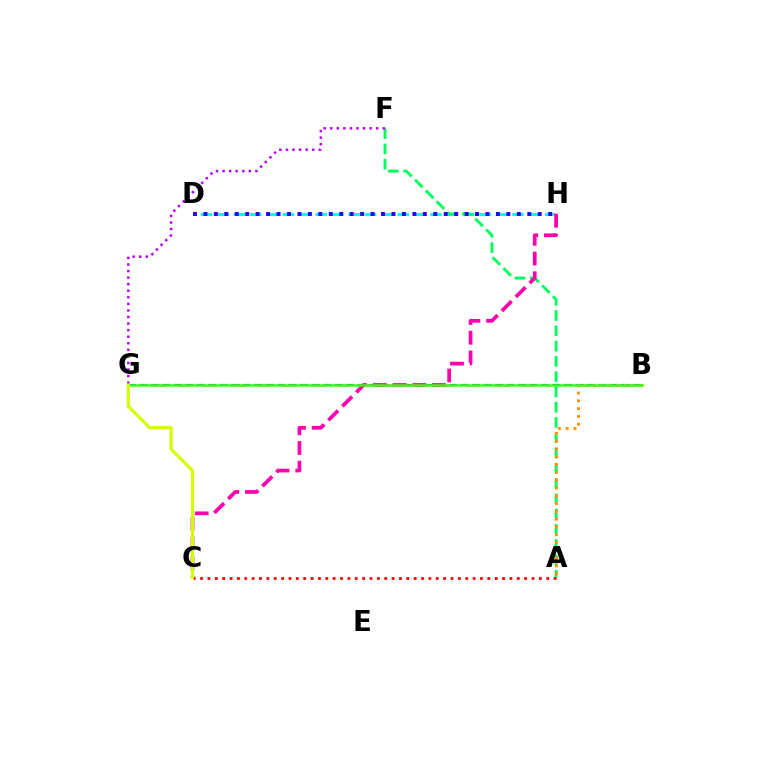{('D', 'H'): [{'color': '#00fff6', 'line_style': 'dashed', 'thickness': 2.23}, {'color': '#2500ff', 'line_style': 'dotted', 'thickness': 2.84}], ('B', 'G'): [{'color': '#0074ff', 'line_style': 'dashed', 'thickness': 1.56}, {'color': '#3dff00', 'line_style': 'solid', 'thickness': 1.8}], ('A', 'F'): [{'color': '#00ff5c', 'line_style': 'dashed', 'thickness': 2.08}], ('A', 'B'): [{'color': '#ff9400', 'line_style': 'dotted', 'thickness': 2.12}], ('C', 'H'): [{'color': '#ff00ac', 'line_style': 'dashed', 'thickness': 2.68}], ('F', 'G'): [{'color': '#b900ff', 'line_style': 'dotted', 'thickness': 1.78}], ('A', 'C'): [{'color': '#ff0000', 'line_style': 'dotted', 'thickness': 2.0}], ('C', 'G'): [{'color': '#d1ff00', 'line_style': 'solid', 'thickness': 2.28}]}